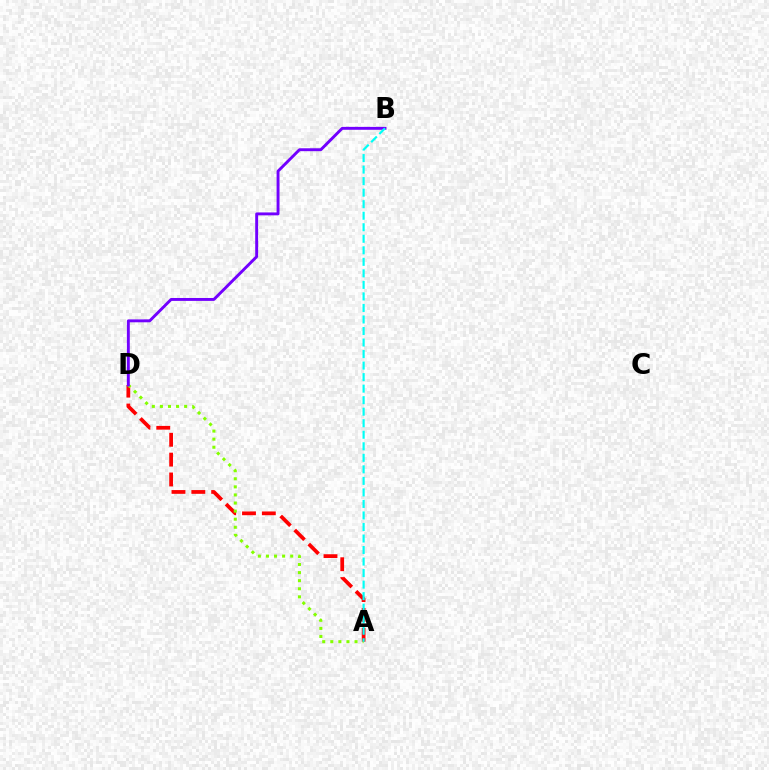{('A', 'D'): [{'color': '#ff0000', 'line_style': 'dashed', 'thickness': 2.7}, {'color': '#84ff00', 'line_style': 'dotted', 'thickness': 2.2}], ('B', 'D'): [{'color': '#7200ff', 'line_style': 'solid', 'thickness': 2.09}], ('A', 'B'): [{'color': '#00fff6', 'line_style': 'dashed', 'thickness': 1.57}]}